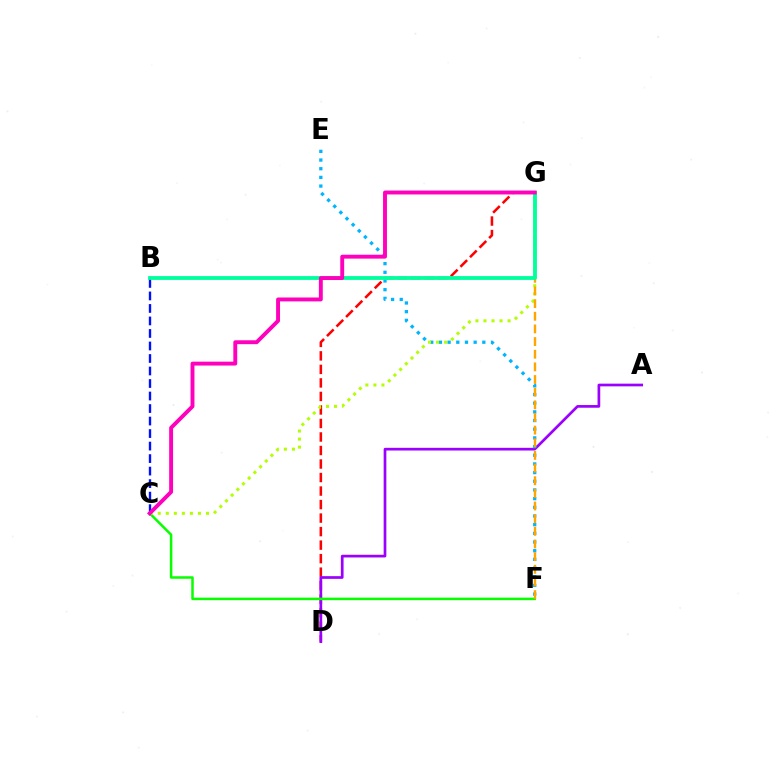{('D', 'G'): [{'color': '#ff0000', 'line_style': 'dashed', 'thickness': 1.84}], ('A', 'D'): [{'color': '#9b00ff', 'line_style': 'solid', 'thickness': 1.94}], ('C', 'F'): [{'color': '#08ff00', 'line_style': 'solid', 'thickness': 1.8}], ('E', 'F'): [{'color': '#00b5ff', 'line_style': 'dotted', 'thickness': 2.36}], ('C', 'G'): [{'color': '#b3ff00', 'line_style': 'dotted', 'thickness': 2.18}, {'color': '#ff00bd', 'line_style': 'solid', 'thickness': 2.8}], ('B', 'C'): [{'color': '#0010ff', 'line_style': 'dashed', 'thickness': 1.7}], ('F', 'G'): [{'color': '#ffa500', 'line_style': 'dashed', 'thickness': 1.72}], ('B', 'G'): [{'color': '#00ff9d', 'line_style': 'solid', 'thickness': 2.75}]}